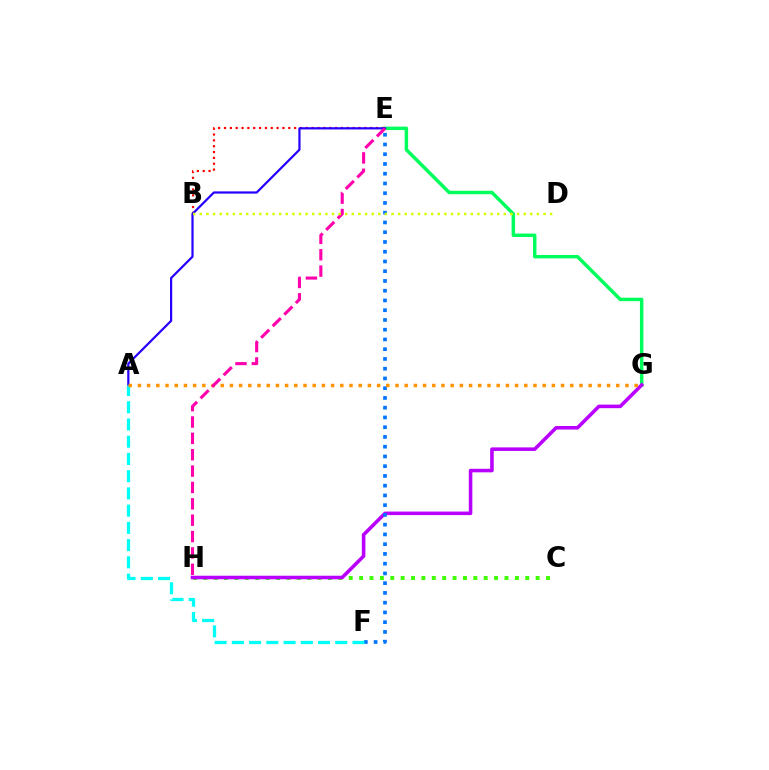{('B', 'E'): [{'color': '#ff0000', 'line_style': 'dotted', 'thickness': 1.59}], ('E', 'G'): [{'color': '#00ff5c', 'line_style': 'solid', 'thickness': 2.49}], ('A', 'E'): [{'color': '#2500ff', 'line_style': 'solid', 'thickness': 1.59}], ('C', 'H'): [{'color': '#3dff00', 'line_style': 'dotted', 'thickness': 2.82}], ('G', 'H'): [{'color': '#b900ff', 'line_style': 'solid', 'thickness': 2.56}], ('E', 'F'): [{'color': '#0074ff', 'line_style': 'dotted', 'thickness': 2.65}], ('A', 'F'): [{'color': '#00fff6', 'line_style': 'dashed', 'thickness': 2.34}], ('A', 'G'): [{'color': '#ff9400', 'line_style': 'dotted', 'thickness': 2.5}], ('E', 'H'): [{'color': '#ff00ac', 'line_style': 'dashed', 'thickness': 2.22}], ('B', 'D'): [{'color': '#d1ff00', 'line_style': 'dotted', 'thickness': 1.8}]}